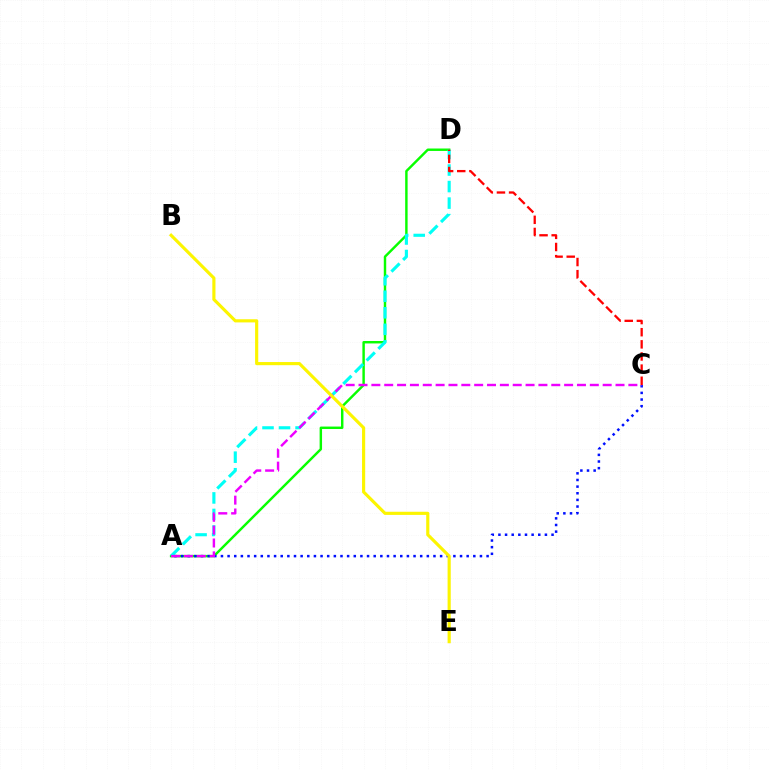{('A', 'D'): [{'color': '#08ff00', 'line_style': 'solid', 'thickness': 1.76}, {'color': '#00fff6', 'line_style': 'dashed', 'thickness': 2.25}], ('A', 'C'): [{'color': '#0010ff', 'line_style': 'dotted', 'thickness': 1.8}, {'color': '#ee00ff', 'line_style': 'dashed', 'thickness': 1.75}], ('B', 'E'): [{'color': '#fcf500', 'line_style': 'solid', 'thickness': 2.27}], ('C', 'D'): [{'color': '#ff0000', 'line_style': 'dashed', 'thickness': 1.65}]}